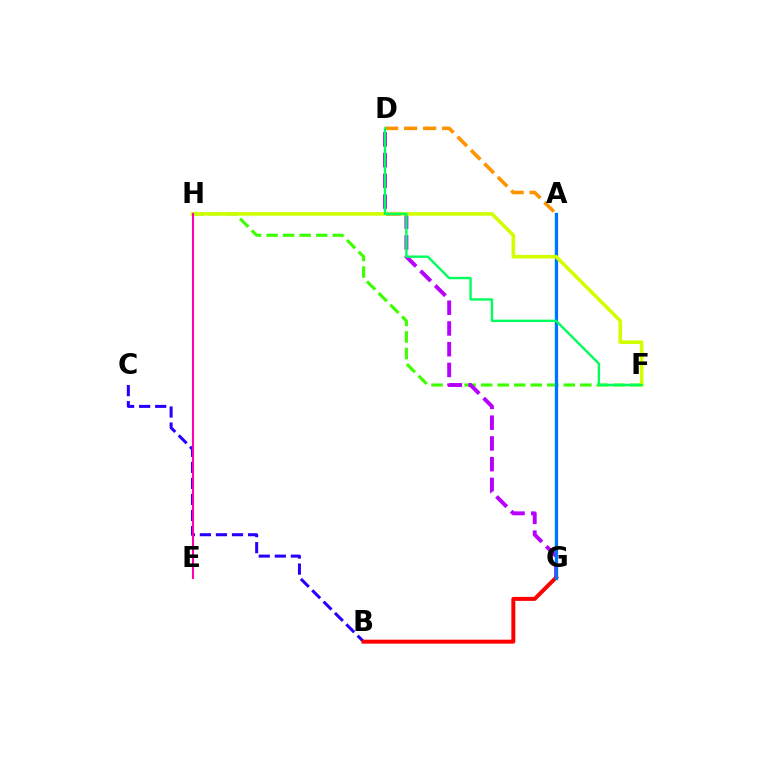{('B', 'C'): [{'color': '#2500ff', 'line_style': 'dashed', 'thickness': 2.18}], ('F', 'H'): [{'color': '#3dff00', 'line_style': 'dashed', 'thickness': 2.25}, {'color': '#d1ff00', 'line_style': 'solid', 'thickness': 2.59}], ('A', 'G'): [{'color': '#00fff6', 'line_style': 'solid', 'thickness': 1.74}, {'color': '#0074ff', 'line_style': 'solid', 'thickness': 2.3}], ('D', 'G'): [{'color': '#b900ff', 'line_style': 'dashed', 'thickness': 2.82}], ('B', 'G'): [{'color': '#ff0000', 'line_style': 'solid', 'thickness': 2.86}], ('A', 'D'): [{'color': '#ff9400', 'line_style': 'dashed', 'thickness': 2.58}], ('D', 'F'): [{'color': '#00ff5c', 'line_style': 'solid', 'thickness': 1.71}], ('E', 'H'): [{'color': '#ff00ac', 'line_style': 'solid', 'thickness': 1.5}]}